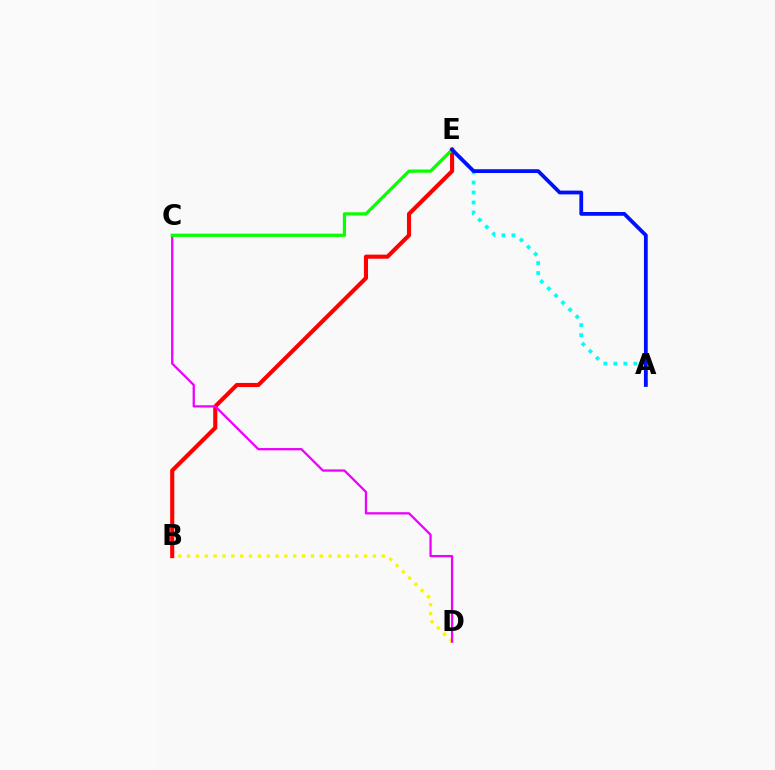{('B', 'D'): [{'color': '#fcf500', 'line_style': 'dotted', 'thickness': 2.4}], ('A', 'E'): [{'color': '#00fff6', 'line_style': 'dotted', 'thickness': 2.72}, {'color': '#0010ff', 'line_style': 'solid', 'thickness': 2.72}], ('B', 'E'): [{'color': '#ff0000', 'line_style': 'solid', 'thickness': 2.96}], ('C', 'D'): [{'color': '#ee00ff', 'line_style': 'solid', 'thickness': 1.64}], ('C', 'E'): [{'color': '#08ff00', 'line_style': 'solid', 'thickness': 2.32}]}